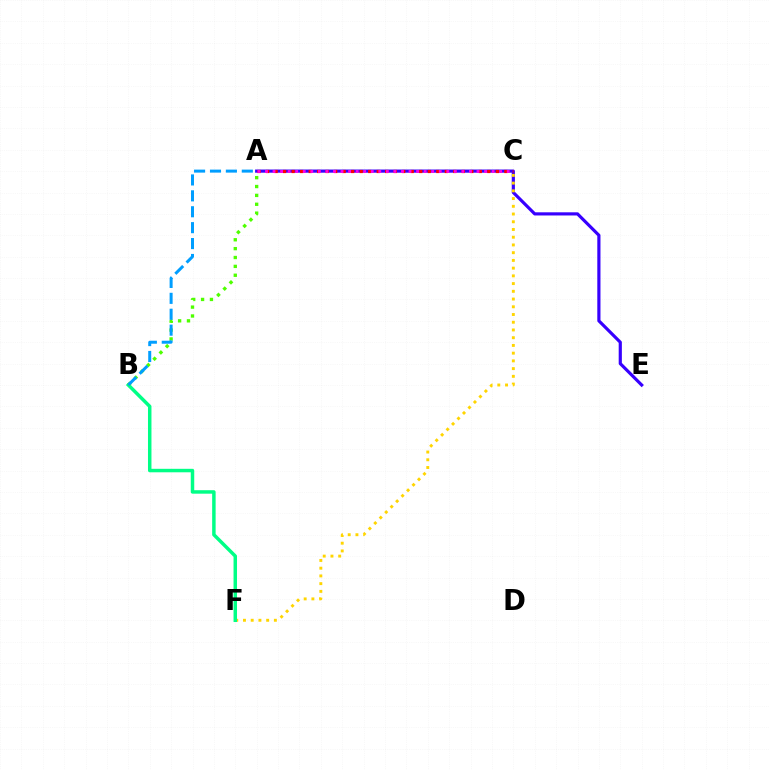{('A', 'E'): [{'color': '#3700ff', 'line_style': 'solid', 'thickness': 2.28}], ('C', 'F'): [{'color': '#ffd500', 'line_style': 'dotted', 'thickness': 2.1}], ('B', 'F'): [{'color': '#00ff86', 'line_style': 'solid', 'thickness': 2.5}], ('A', 'C'): [{'color': '#ff0000', 'line_style': 'dotted', 'thickness': 2.31}, {'color': '#ff00ed', 'line_style': 'dotted', 'thickness': 2.05}], ('A', 'B'): [{'color': '#4fff00', 'line_style': 'dotted', 'thickness': 2.41}, {'color': '#009eff', 'line_style': 'dashed', 'thickness': 2.16}]}